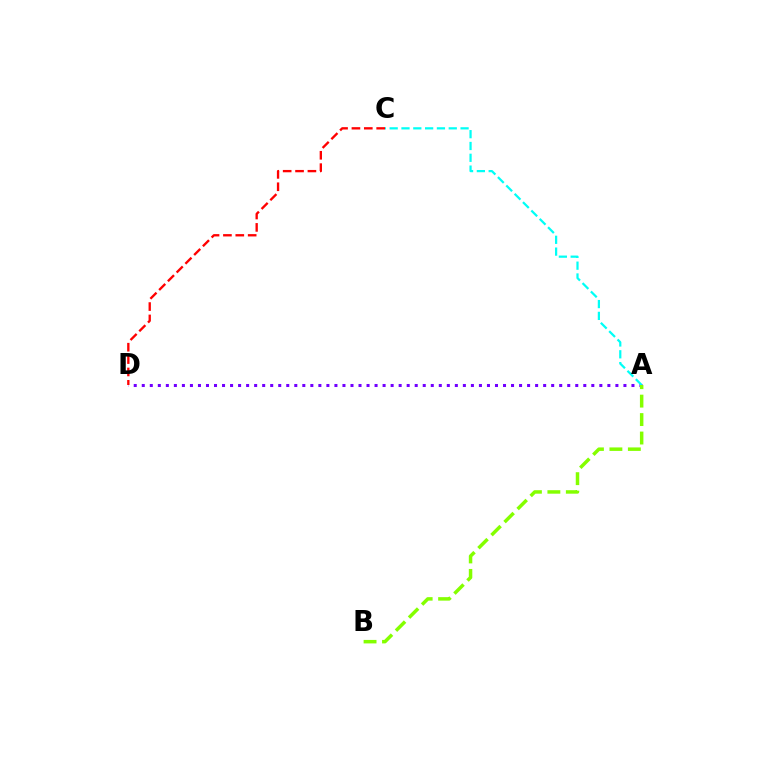{('A', 'D'): [{'color': '#7200ff', 'line_style': 'dotted', 'thickness': 2.18}], ('A', 'C'): [{'color': '#00fff6', 'line_style': 'dashed', 'thickness': 1.61}], ('A', 'B'): [{'color': '#84ff00', 'line_style': 'dashed', 'thickness': 2.51}], ('C', 'D'): [{'color': '#ff0000', 'line_style': 'dashed', 'thickness': 1.68}]}